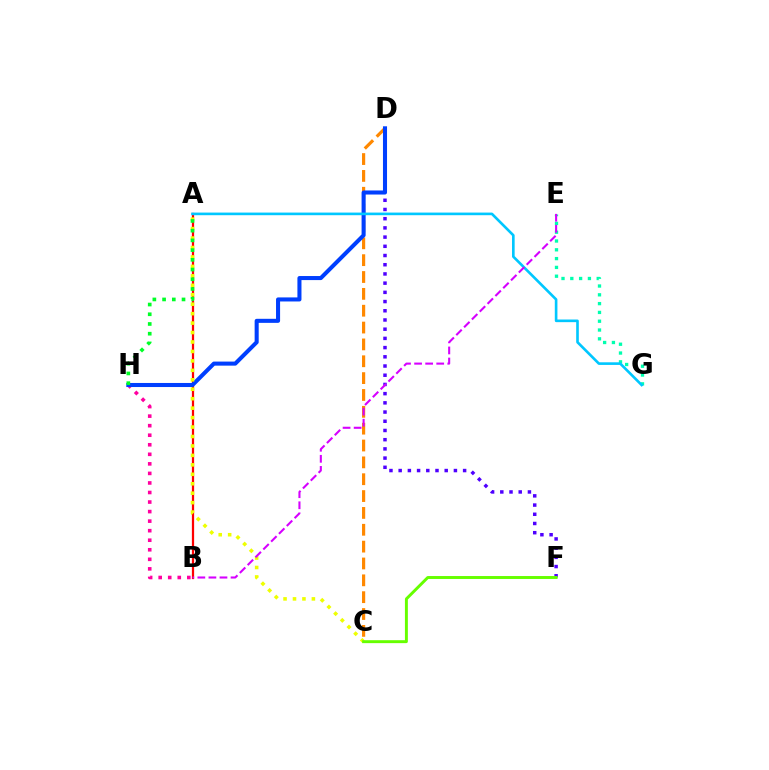{('D', 'F'): [{'color': '#4f00ff', 'line_style': 'dotted', 'thickness': 2.5}], ('B', 'H'): [{'color': '#ff00a0', 'line_style': 'dotted', 'thickness': 2.59}], ('E', 'G'): [{'color': '#00ffaf', 'line_style': 'dotted', 'thickness': 2.39}], ('A', 'B'): [{'color': '#ff0000', 'line_style': 'solid', 'thickness': 1.61}], ('C', 'D'): [{'color': '#ff8800', 'line_style': 'dashed', 'thickness': 2.29}], ('D', 'H'): [{'color': '#003fff', 'line_style': 'solid', 'thickness': 2.92}], ('A', 'C'): [{'color': '#eeff00', 'line_style': 'dotted', 'thickness': 2.57}], ('C', 'F'): [{'color': '#66ff00', 'line_style': 'solid', 'thickness': 2.11}], ('A', 'G'): [{'color': '#00c7ff', 'line_style': 'solid', 'thickness': 1.9}], ('B', 'E'): [{'color': '#d600ff', 'line_style': 'dashed', 'thickness': 1.5}], ('A', 'H'): [{'color': '#00ff27', 'line_style': 'dotted', 'thickness': 2.64}]}